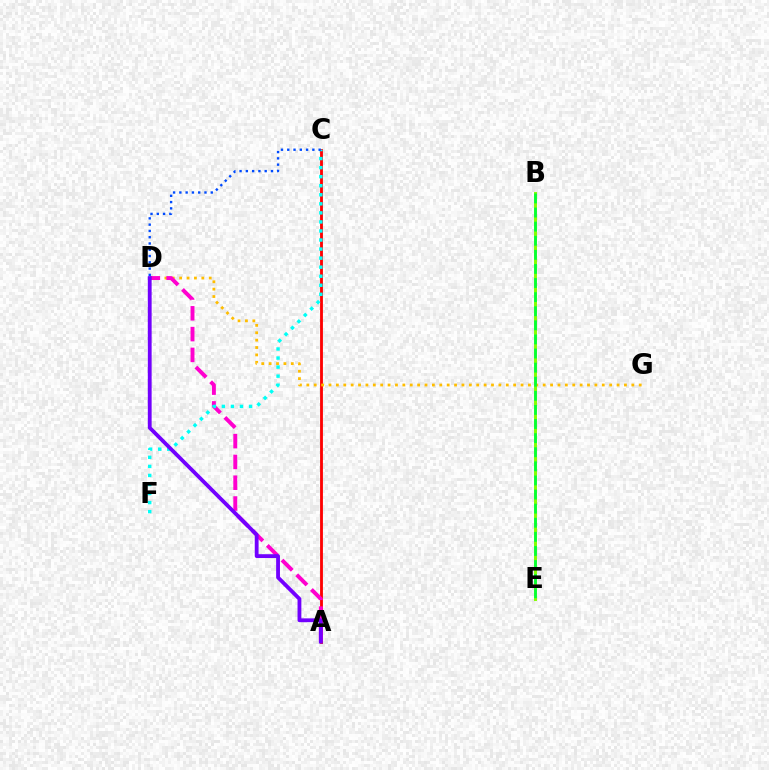{('A', 'C'): [{'color': '#ff0000', 'line_style': 'solid', 'thickness': 2.04}], ('D', 'G'): [{'color': '#ffbd00', 'line_style': 'dotted', 'thickness': 2.01}], ('A', 'D'): [{'color': '#ff00cf', 'line_style': 'dashed', 'thickness': 2.82}, {'color': '#7200ff', 'line_style': 'solid', 'thickness': 2.75}], ('C', 'F'): [{'color': '#00fff6', 'line_style': 'dotted', 'thickness': 2.46}], ('C', 'D'): [{'color': '#004bff', 'line_style': 'dotted', 'thickness': 1.71}], ('B', 'E'): [{'color': '#84ff00', 'line_style': 'solid', 'thickness': 2.12}, {'color': '#00ff39', 'line_style': 'dashed', 'thickness': 1.92}]}